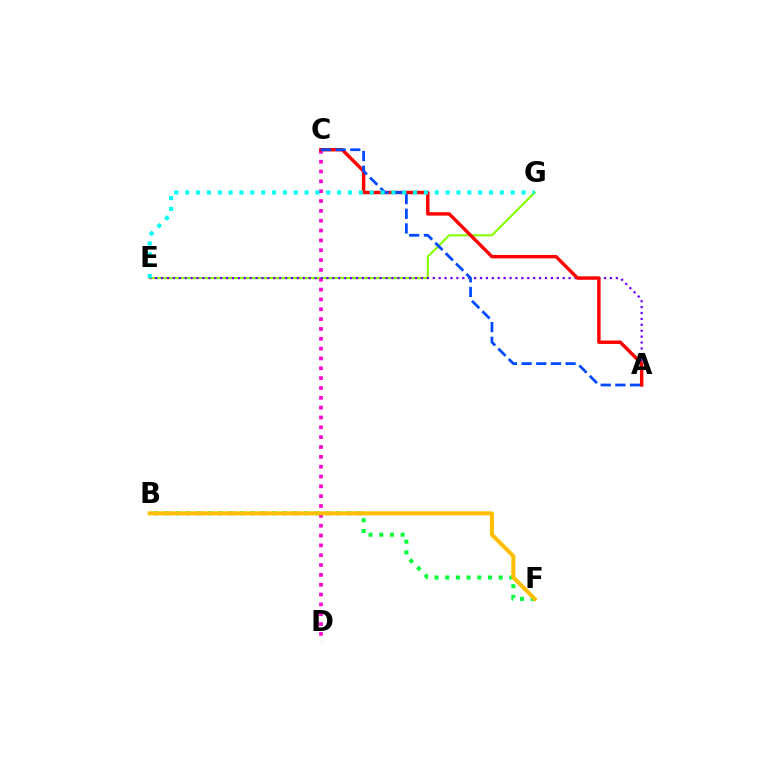{('E', 'G'): [{'color': '#84ff00', 'line_style': 'solid', 'thickness': 1.52}, {'color': '#00fff6', 'line_style': 'dotted', 'thickness': 2.95}], ('C', 'D'): [{'color': '#ff00cf', 'line_style': 'dotted', 'thickness': 2.67}], ('B', 'F'): [{'color': '#00ff39', 'line_style': 'dotted', 'thickness': 2.9}, {'color': '#ffbd00', 'line_style': 'solid', 'thickness': 2.9}], ('A', 'E'): [{'color': '#7200ff', 'line_style': 'dotted', 'thickness': 1.6}], ('A', 'C'): [{'color': '#ff0000', 'line_style': 'solid', 'thickness': 2.46}, {'color': '#004bff', 'line_style': 'dashed', 'thickness': 1.99}]}